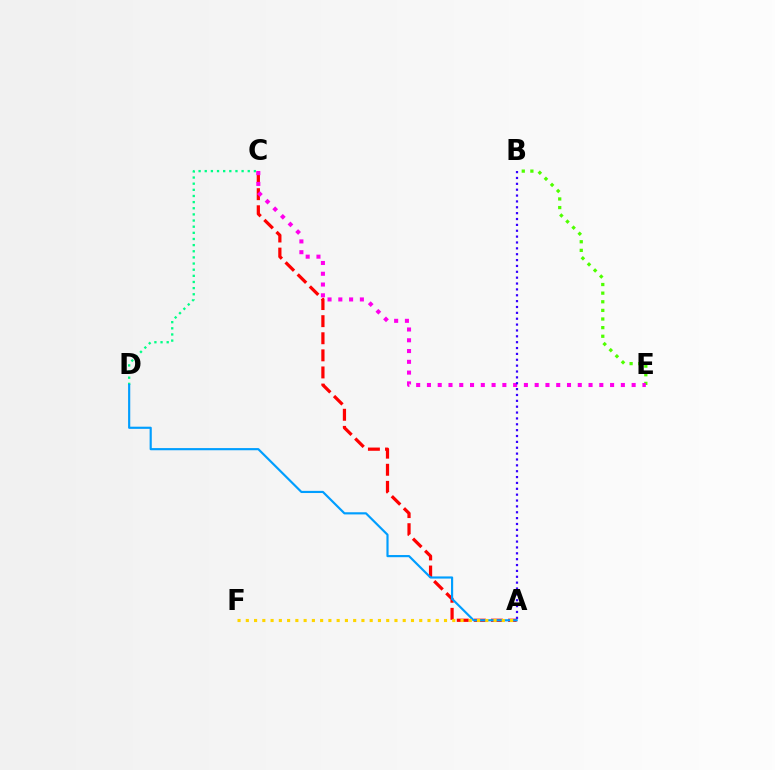{('A', 'C'): [{'color': '#ff0000', 'line_style': 'dashed', 'thickness': 2.32}], ('B', 'E'): [{'color': '#4fff00', 'line_style': 'dotted', 'thickness': 2.34}], ('C', 'D'): [{'color': '#00ff86', 'line_style': 'dotted', 'thickness': 1.67}], ('A', 'D'): [{'color': '#009eff', 'line_style': 'solid', 'thickness': 1.56}], ('C', 'E'): [{'color': '#ff00ed', 'line_style': 'dotted', 'thickness': 2.93}], ('A', 'F'): [{'color': '#ffd500', 'line_style': 'dotted', 'thickness': 2.24}], ('A', 'B'): [{'color': '#3700ff', 'line_style': 'dotted', 'thickness': 1.59}]}